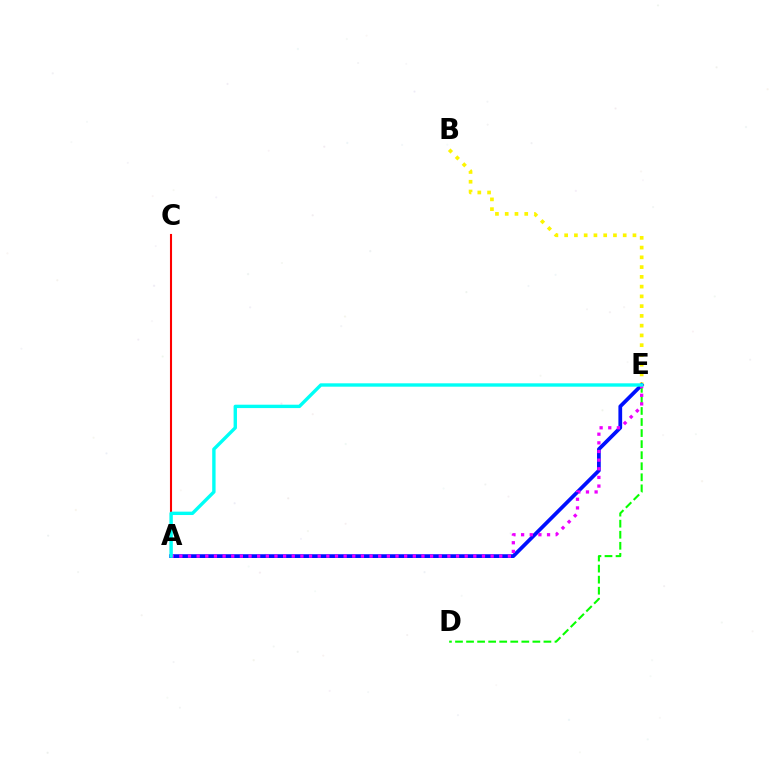{('B', 'E'): [{'color': '#fcf500', 'line_style': 'dotted', 'thickness': 2.65}], ('D', 'E'): [{'color': '#08ff00', 'line_style': 'dashed', 'thickness': 1.5}], ('A', 'E'): [{'color': '#0010ff', 'line_style': 'solid', 'thickness': 2.7}, {'color': '#ee00ff', 'line_style': 'dotted', 'thickness': 2.35}, {'color': '#00fff6', 'line_style': 'solid', 'thickness': 2.43}], ('A', 'C'): [{'color': '#ff0000', 'line_style': 'solid', 'thickness': 1.5}]}